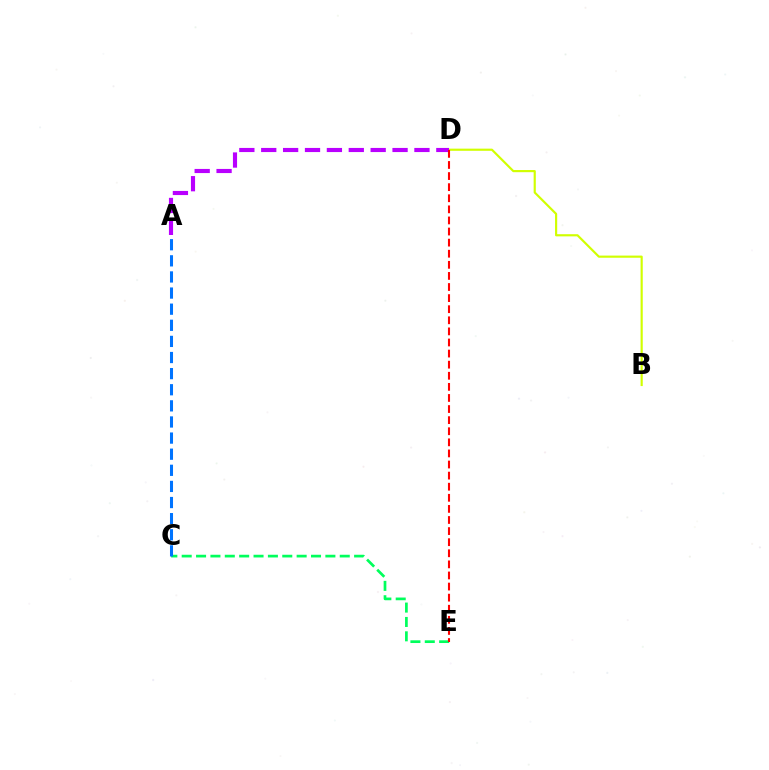{('B', 'D'): [{'color': '#d1ff00', 'line_style': 'solid', 'thickness': 1.56}], ('A', 'D'): [{'color': '#b900ff', 'line_style': 'dashed', 'thickness': 2.97}], ('C', 'E'): [{'color': '#00ff5c', 'line_style': 'dashed', 'thickness': 1.95}], ('A', 'C'): [{'color': '#0074ff', 'line_style': 'dashed', 'thickness': 2.19}], ('D', 'E'): [{'color': '#ff0000', 'line_style': 'dashed', 'thickness': 1.51}]}